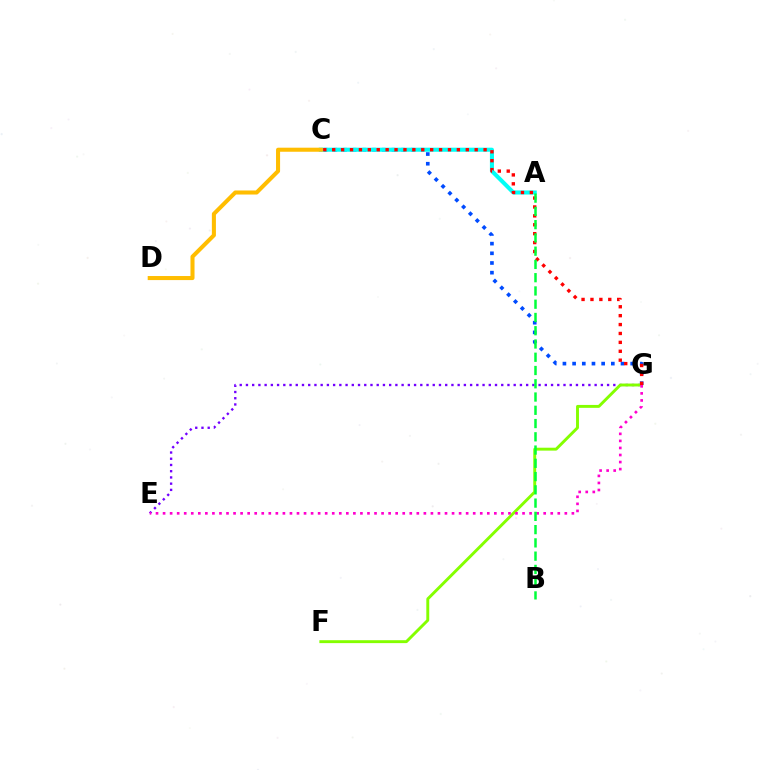{('C', 'G'): [{'color': '#004bff', 'line_style': 'dotted', 'thickness': 2.63}, {'color': '#ff0000', 'line_style': 'dotted', 'thickness': 2.42}], ('E', 'G'): [{'color': '#7200ff', 'line_style': 'dotted', 'thickness': 1.69}, {'color': '#ff00cf', 'line_style': 'dotted', 'thickness': 1.92}], ('F', 'G'): [{'color': '#84ff00', 'line_style': 'solid', 'thickness': 2.1}], ('A', 'C'): [{'color': '#00fff6', 'line_style': 'solid', 'thickness': 2.93}], ('A', 'B'): [{'color': '#00ff39', 'line_style': 'dashed', 'thickness': 1.8}], ('C', 'D'): [{'color': '#ffbd00', 'line_style': 'solid', 'thickness': 2.92}]}